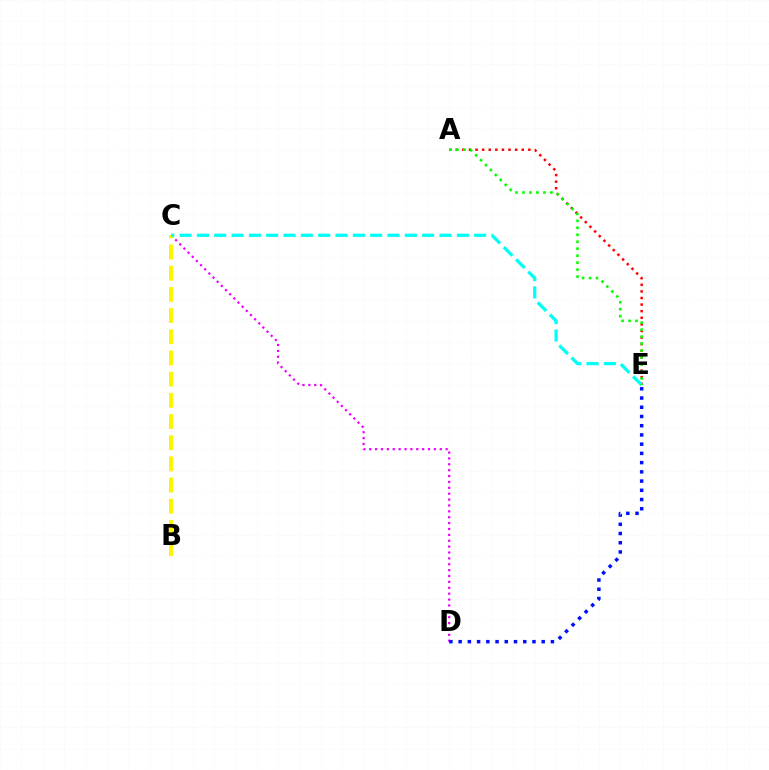{('C', 'D'): [{'color': '#ee00ff', 'line_style': 'dotted', 'thickness': 1.6}], ('A', 'E'): [{'color': '#ff0000', 'line_style': 'dotted', 'thickness': 1.79}, {'color': '#08ff00', 'line_style': 'dotted', 'thickness': 1.9}], ('D', 'E'): [{'color': '#0010ff', 'line_style': 'dotted', 'thickness': 2.51}], ('B', 'C'): [{'color': '#fcf500', 'line_style': 'dashed', 'thickness': 2.88}], ('C', 'E'): [{'color': '#00fff6', 'line_style': 'dashed', 'thickness': 2.35}]}